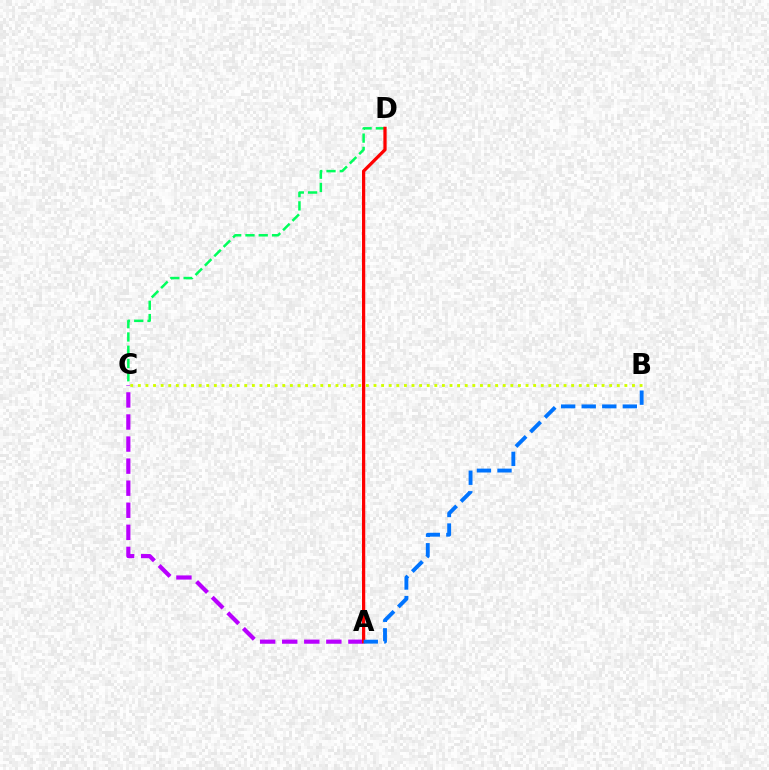{('C', 'D'): [{'color': '#00ff5c', 'line_style': 'dashed', 'thickness': 1.8}], ('A', 'C'): [{'color': '#b900ff', 'line_style': 'dashed', 'thickness': 3.0}], ('A', 'D'): [{'color': '#ff0000', 'line_style': 'solid', 'thickness': 2.34}], ('B', 'C'): [{'color': '#d1ff00', 'line_style': 'dotted', 'thickness': 2.07}], ('A', 'B'): [{'color': '#0074ff', 'line_style': 'dashed', 'thickness': 2.79}]}